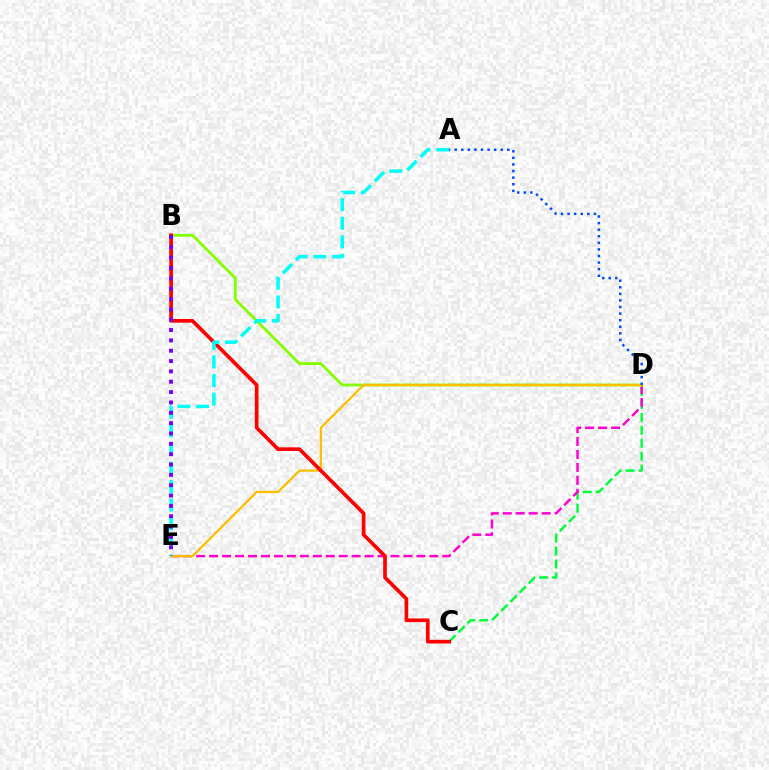{('C', 'D'): [{'color': '#00ff39', 'line_style': 'dashed', 'thickness': 1.76}], ('D', 'E'): [{'color': '#ff00cf', 'line_style': 'dashed', 'thickness': 1.76}, {'color': '#ffbd00', 'line_style': 'solid', 'thickness': 1.64}], ('B', 'D'): [{'color': '#84ff00', 'line_style': 'solid', 'thickness': 2.03}], ('B', 'C'): [{'color': '#ff0000', 'line_style': 'solid', 'thickness': 2.65}], ('A', 'E'): [{'color': '#00fff6', 'line_style': 'dashed', 'thickness': 2.53}], ('A', 'D'): [{'color': '#004bff', 'line_style': 'dotted', 'thickness': 1.79}], ('B', 'E'): [{'color': '#7200ff', 'line_style': 'dotted', 'thickness': 2.81}]}